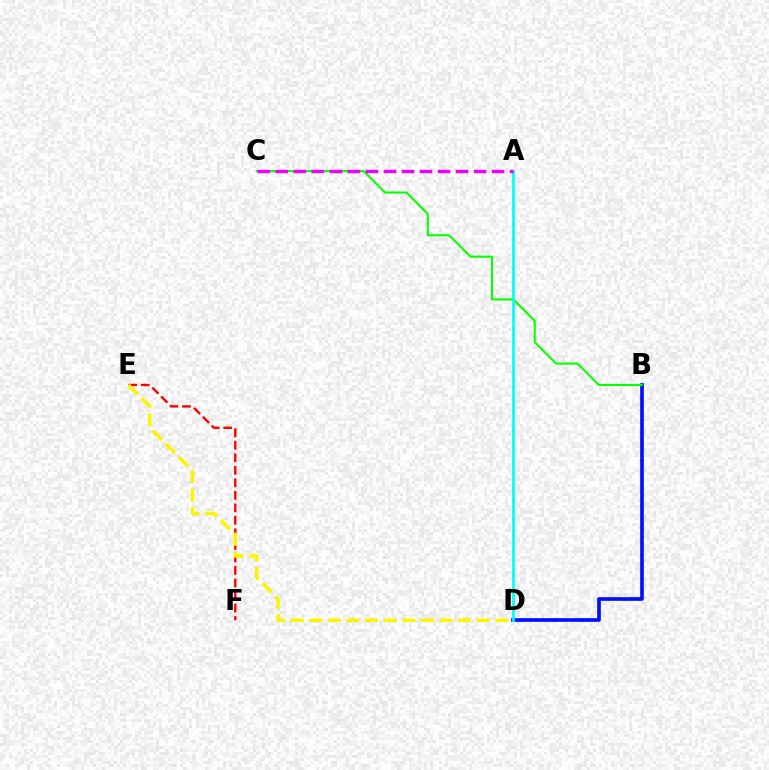{('E', 'F'): [{'color': '#ff0000', 'line_style': 'dashed', 'thickness': 1.7}], ('B', 'D'): [{'color': '#0010ff', 'line_style': 'solid', 'thickness': 2.64}], ('B', 'C'): [{'color': '#08ff00', 'line_style': 'solid', 'thickness': 1.5}], ('A', 'D'): [{'color': '#00fff6', 'line_style': 'solid', 'thickness': 1.95}], ('A', 'C'): [{'color': '#ee00ff', 'line_style': 'dashed', 'thickness': 2.45}], ('D', 'E'): [{'color': '#fcf500', 'line_style': 'dashed', 'thickness': 2.53}]}